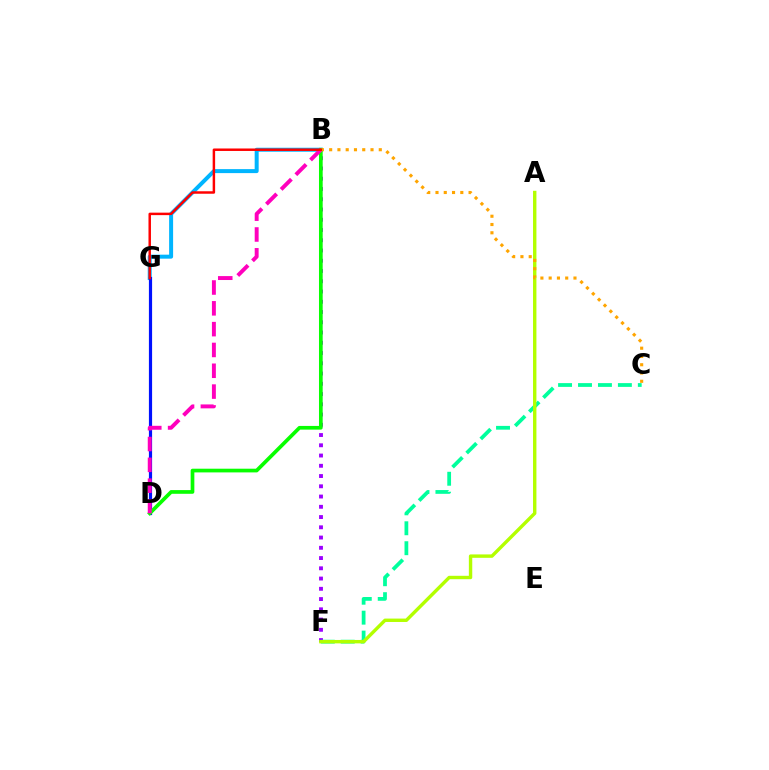{('B', 'F'): [{'color': '#9b00ff', 'line_style': 'dotted', 'thickness': 2.79}], ('B', 'G'): [{'color': '#00b5ff', 'line_style': 'solid', 'thickness': 2.87}, {'color': '#ff0000', 'line_style': 'solid', 'thickness': 1.78}], ('D', 'G'): [{'color': '#0010ff', 'line_style': 'solid', 'thickness': 2.3}], ('B', 'D'): [{'color': '#08ff00', 'line_style': 'solid', 'thickness': 2.66}, {'color': '#ff00bd', 'line_style': 'dashed', 'thickness': 2.83}], ('C', 'F'): [{'color': '#00ff9d', 'line_style': 'dashed', 'thickness': 2.71}], ('A', 'F'): [{'color': '#b3ff00', 'line_style': 'solid', 'thickness': 2.45}], ('B', 'C'): [{'color': '#ffa500', 'line_style': 'dotted', 'thickness': 2.25}]}